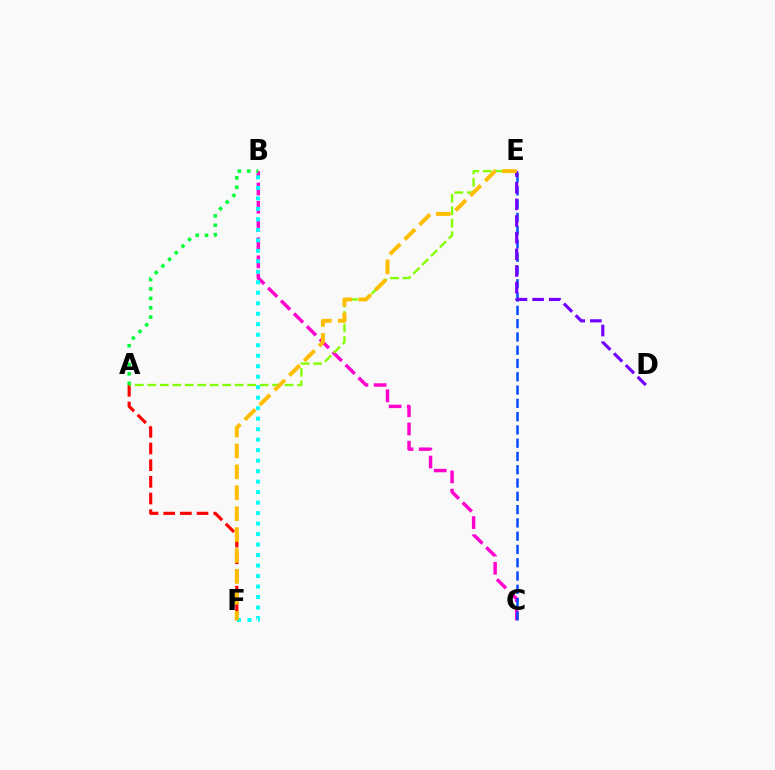{('B', 'C'): [{'color': '#ff00cf', 'line_style': 'dashed', 'thickness': 2.47}], ('A', 'F'): [{'color': '#ff0000', 'line_style': 'dashed', 'thickness': 2.26}], ('A', 'E'): [{'color': '#84ff00', 'line_style': 'dashed', 'thickness': 1.7}], ('C', 'E'): [{'color': '#004bff', 'line_style': 'dashed', 'thickness': 1.8}], ('A', 'B'): [{'color': '#00ff39', 'line_style': 'dotted', 'thickness': 2.55}], ('B', 'F'): [{'color': '#00fff6', 'line_style': 'dotted', 'thickness': 2.85}], ('D', 'E'): [{'color': '#7200ff', 'line_style': 'dashed', 'thickness': 2.26}], ('E', 'F'): [{'color': '#ffbd00', 'line_style': 'dashed', 'thickness': 2.84}]}